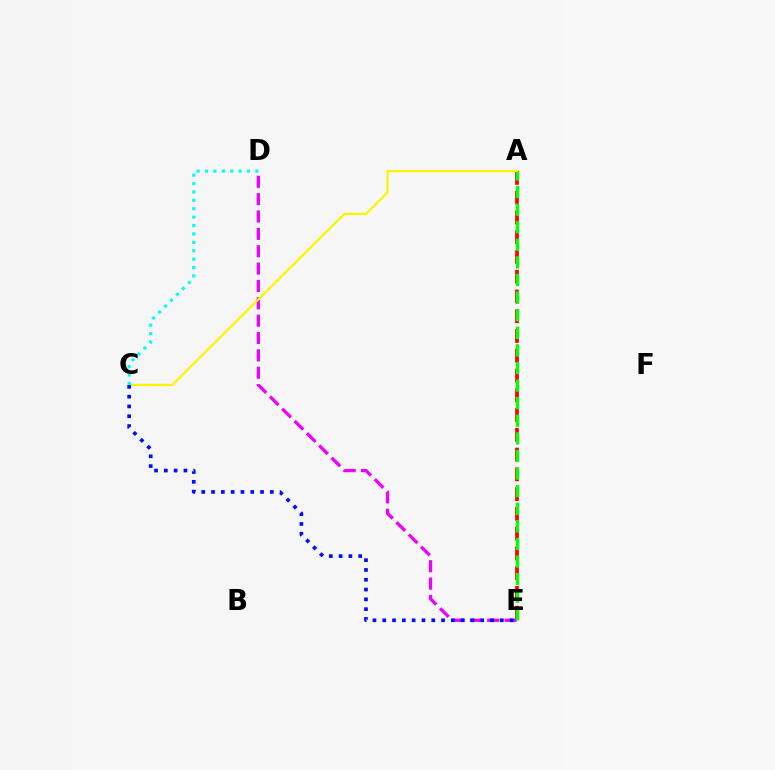{('A', 'E'): [{'color': '#ff0000', 'line_style': 'dashed', 'thickness': 2.68}, {'color': '#08ff00', 'line_style': 'dashed', 'thickness': 2.39}], ('D', 'E'): [{'color': '#ee00ff', 'line_style': 'dashed', 'thickness': 2.36}], ('A', 'C'): [{'color': '#fcf500', 'line_style': 'solid', 'thickness': 1.6}], ('C', 'D'): [{'color': '#00fff6', 'line_style': 'dotted', 'thickness': 2.28}], ('C', 'E'): [{'color': '#0010ff', 'line_style': 'dotted', 'thickness': 2.66}]}